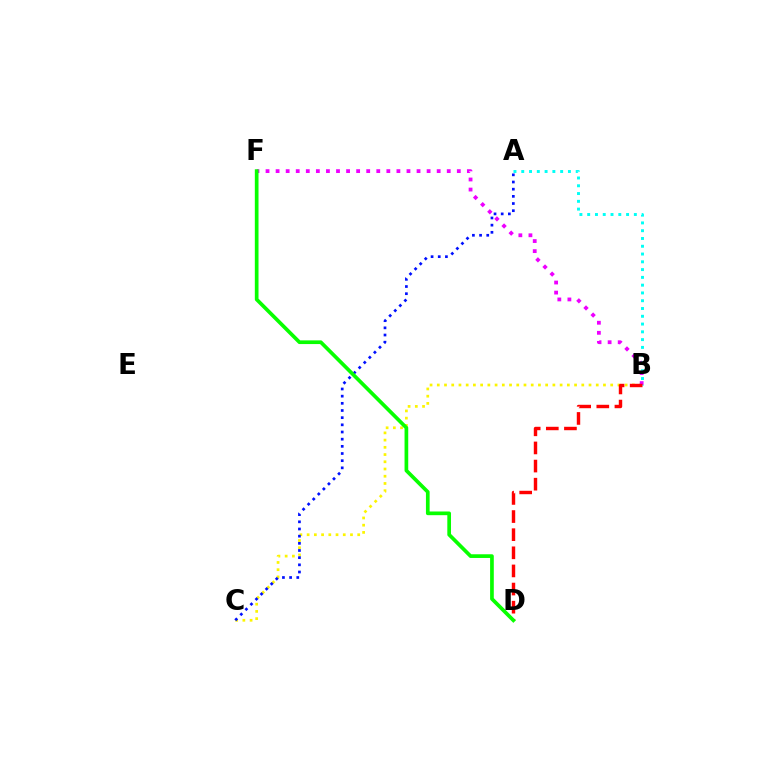{('B', 'C'): [{'color': '#fcf500', 'line_style': 'dotted', 'thickness': 1.96}], ('B', 'F'): [{'color': '#ee00ff', 'line_style': 'dotted', 'thickness': 2.74}], ('A', 'B'): [{'color': '#00fff6', 'line_style': 'dotted', 'thickness': 2.11}], ('A', 'C'): [{'color': '#0010ff', 'line_style': 'dotted', 'thickness': 1.95}], ('B', 'D'): [{'color': '#ff0000', 'line_style': 'dashed', 'thickness': 2.46}], ('D', 'F'): [{'color': '#08ff00', 'line_style': 'solid', 'thickness': 2.66}]}